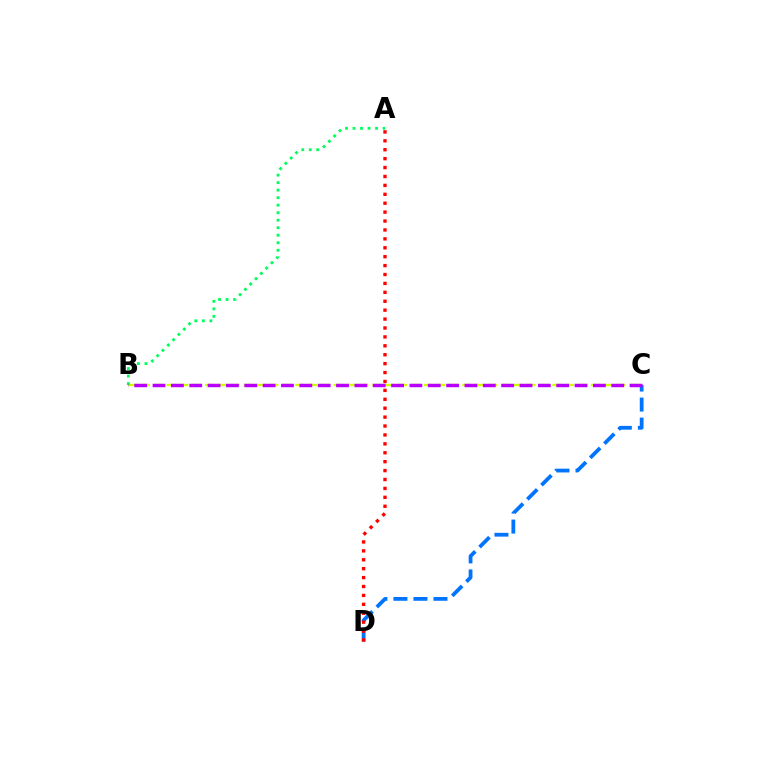{('C', 'D'): [{'color': '#0074ff', 'line_style': 'dashed', 'thickness': 2.72}], ('B', 'C'): [{'color': '#d1ff00', 'line_style': 'dashed', 'thickness': 1.75}, {'color': '#b900ff', 'line_style': 'dashed', 'thickness': 2.49}], ('A', 'B'): [{'color': '#00ff5c', 'line_style': 'dotted', 'thickness': 2.04}], ('A', 'D'): [{'color': '#ff0000', 'line_style': 'dotted', 'thickness': 2.42}]}